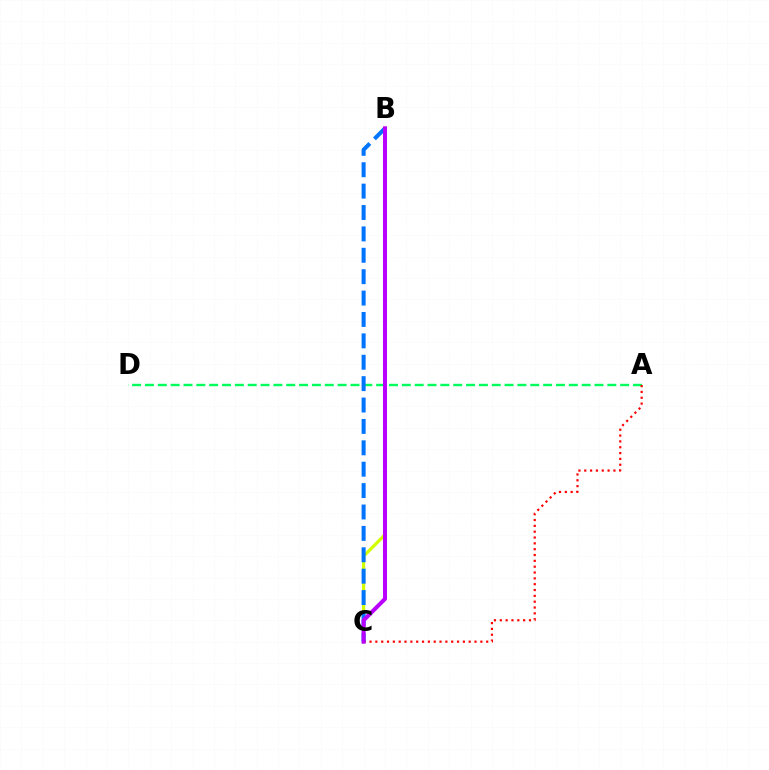{('B', 'C'): [{'color': '#d1ff00', 'line_style': 'solid', 'thickness': 2.32}, {'color': '#0074ff', 'line_style': 'dashed', 'thickness': 2.91}, {'color': '#b900ff', 'line_style': 'solid', 'thickness': 2.9}], ('A', 'D'): [{'color': '#00ff5c', 'line_style': 'dashed', 'thickness': 1.74}], ('A', 'C'): [{'color': '#ff0000', 'line_style': 'dotted', 'thickness': 1.58}]}